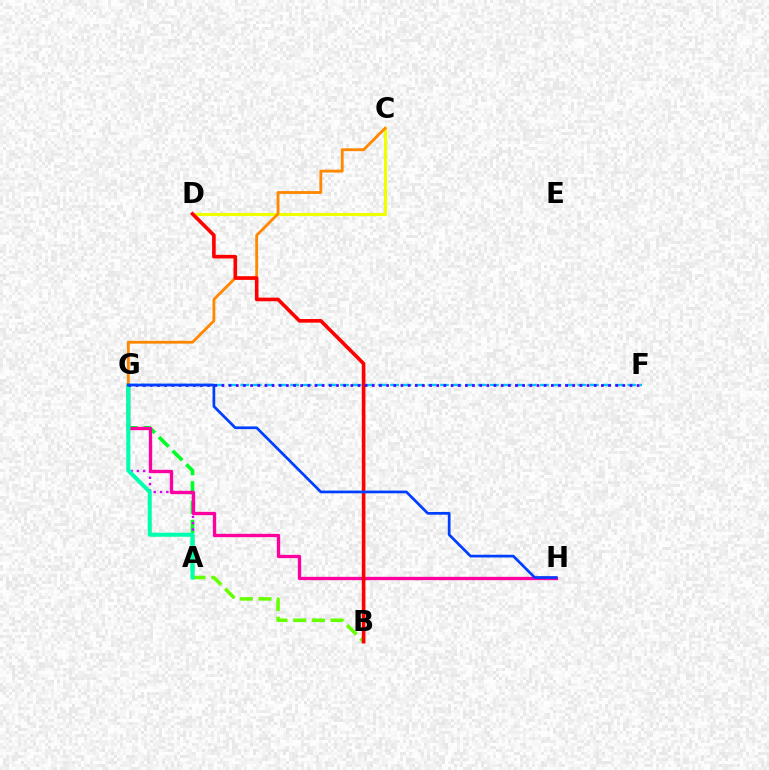{('A', 'G'): [{'color': '#00ff27', 'line_style': 'dashed', 'thickness': 2.63}, {'color': '#d600ff', 'line_style': 'dotted', 'thickness': 1.71}, {'color': '#00ffaf', 'line_style': 'solid', 'thickness': 2.93}], ('C', 'D'): [{'color': '#eeff00', 'line_style': 'solid', 'thickness': 2.25}], ('G', 'H'): [{'color': '#ff00a0', 'line_style': 'solid', 'thickness': 2.39}, {'color': '#003fff', 'line_style': 'solid', 'thickness': 1.96}], ('A', 'B'): [{'color': '#66ff00', 'line_style': 'dashed', 'thickness': 2.54}], ('C', 'G'): [{'color': '#ff8800', 'line_style': 'solid', 'thickness': 2.04}], ('F', 'G'): [{'color': '#00c7ff', 'line_style': 'dashed', 'thickness': 1.7}, {'color': '#4f00ff', 'line_style': 'dotted', 'thickness': 1.95}], ('B', 'D'): [{'color': '#ff0000', 'line_style': 'solid', 'thickness': 2.6}]}